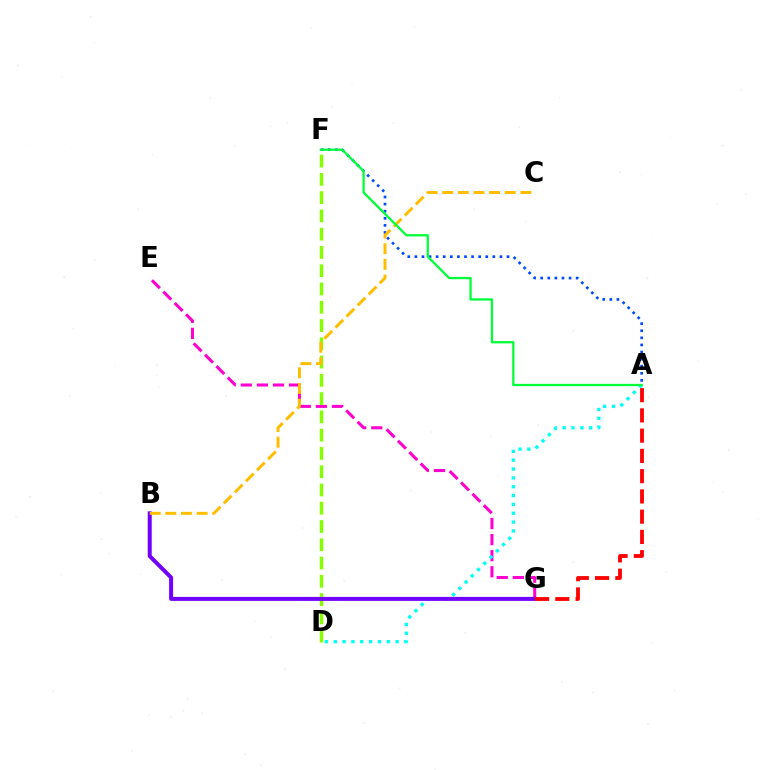{('A', 'F'): [{'color': '#004bff', 'line_style': 'dotted', 'thickness': 1.93}, {'color': '#00ff39', 'line_style': 'solid', 'thickness': 1.65}], ('E', 'G'): [{'color': '#ff00cf', 'line_style': 'dashed', 'thickness': 2.18}], ('A', 'D'): [{'color': '#00fff6', 'line_style': 'dotted', 'thickness': 2.4}], ('D', 'F'): [{'color': '#84ff00', 'line_style': 'dashed', 'thickness': 2.48}], ('B', 'G'): [{'color': '#7200ff', 'line_style': 'solid', 'thickness': 2.88}], ('A', 'G'): [{'color': '#ff0000', 'line_style': 'dashed', 'thickness': 2.75}], ('B', 'C'): [{'color': '#ffbd00', 'line_style': 'dashed', 'thickness': 2.12}]}